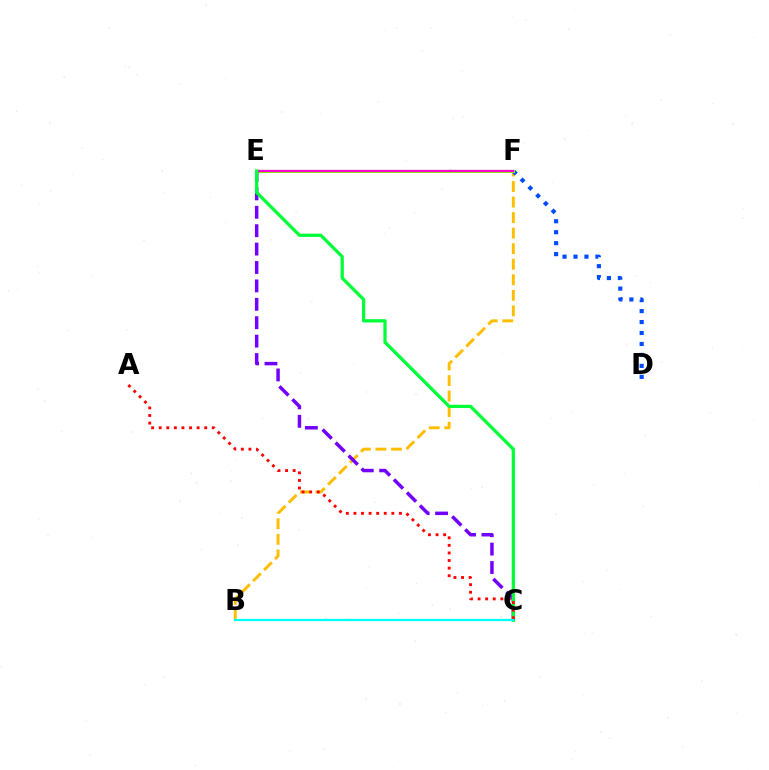{('B', 'F'): [{'color': '#ffbd00', 'line_style': 'dashed', 'thickness': 2.11}], ('D', 'F'): [{'color': '#004bff', 'line_style': 'dotted', 'thickness': 2.98}], ('E', 'F'): [{'color': '#84ff00', 'line_style': 'solid', 'thickness': 2.24}, {'color': '#ff00cf', 'line_style': 'solid', 'thickness': 1.64}], ('C', 'E'): [{'color': '#7200ff', 'line_style': 'dashed', 'thickness': 2.5}, {'color': '#00ff39', 'line_style': 'solid', 'thickness': 2.35}], ('A', 'C'): [{'color': '#ff0000', 'line_style': 'dotted', 'thickness': 2.06}], ('B', 'C'): [{'color': '#00fff6', 'line_style': 'solid', 'thickness': 1.62}]}